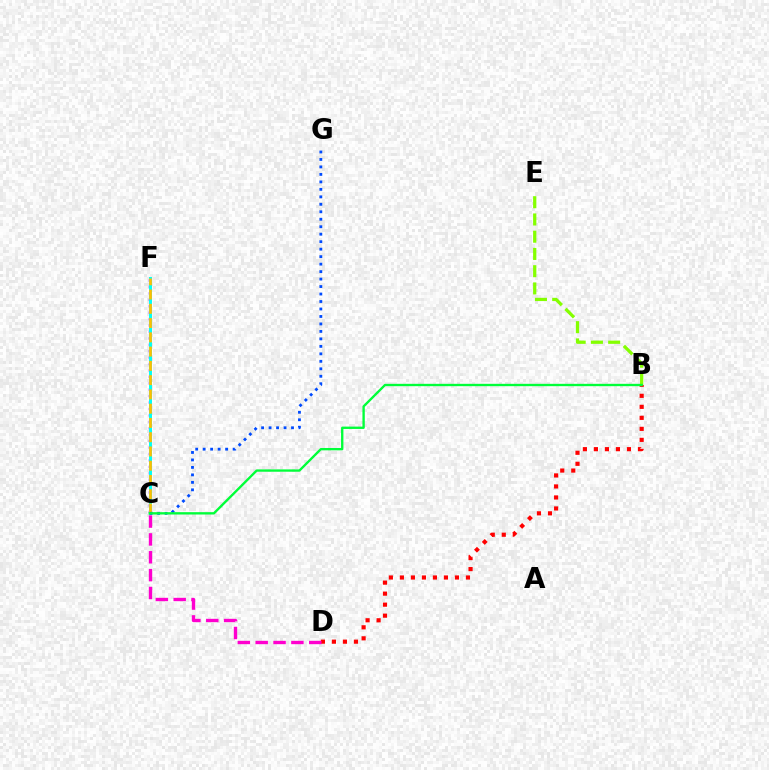{('B', 'D'): [{'color': '#ff0000', 'line_style': 'dotted', 'thickness': 2.99}], ('C', 'D'): [{'color': '#ff00cf', 'line_style': 'dashed', 'thickness': 2.43}], ('B', 'E'): [{'color': '#84ff00', 'line_style': 'dashed', 'thickness': 2.34}], ('C', 'F'): [{'color': '#7200ff', 'line_style': 'dotted', 'thickness': 1.74}, {'color': '#00fff6', 'line_style': 'solid', 'thickness': 2.13}, {'color': '#ffbd00', 'line_style': 'dashed', 'thickness': 1.94}], ('C', 'G'): [{'color': '#004bff', 'line_style': 'dotted', 'thickness': 2.03}], ('B', 'C'): [{'color': '#00ff39', 'line_style': 'solid', 'thickness': 1.69}]}